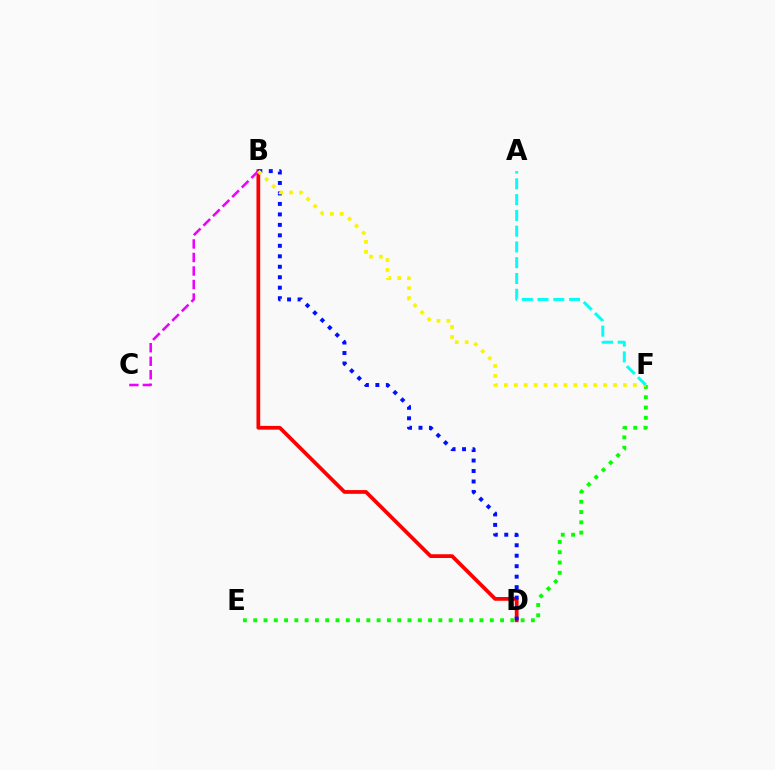{('B', 'D'): [{'color': '#ff0000', 'line_style': 'solid', 'thickness': 2.69}, {'color': '#0010ff', 'line_style': 'dotted', 'thickness': 2.85}], ('B', 'C'): [{'color': '#ee00ff', 'line_style': 'dashed', 'thickness': 1.84}], ('E', 'F'): [{'color': '#08ff00', 'line_style': 'dotted', 'thickness': 2.79}], ('B', 'F'): [{'color': '#fcf500', 'line_style': 'dotted', 'thickness': 2.69}], ('A', 'F'): [{'color': '#00fff6', 'line_style': 'dashed', 'thickness': 2.14}]}